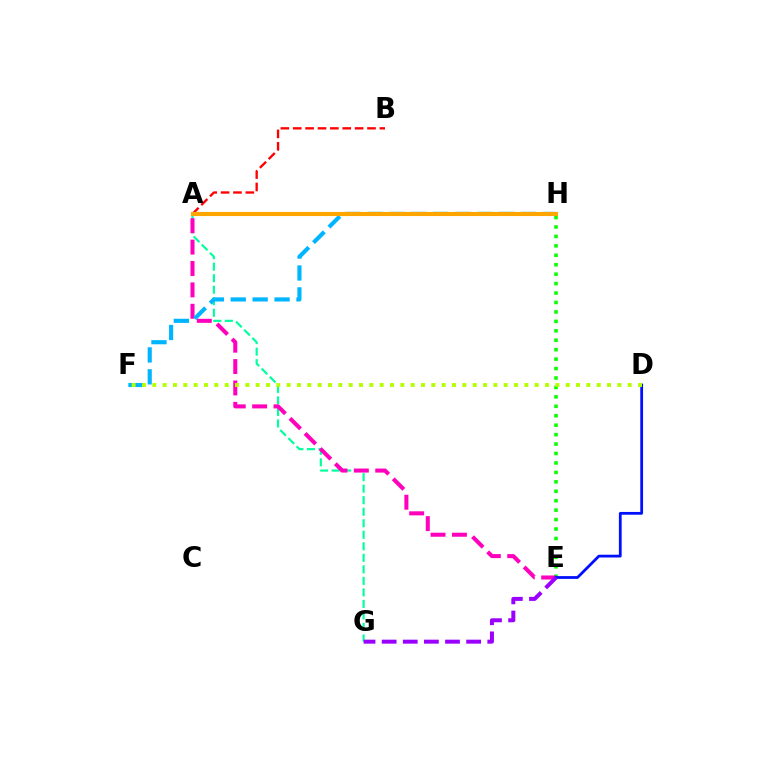{('A', 'G'): [{'color': '#00ff9d', 'line_style': 'dashed', 'thickness': 1.57}], ('E', 'H'): [{'color': '#08ff00', 'line_style': 'dotted', 'thickness': 2.56}], ('A', 'E'): [{'color': '#ff00bd', 'line_style': 'dashed', 'thickness': 2.91}], ('F', 'H'): [{'color': '#00b5ff', 'line_style': 'dashed', 'thickness': 2.98}], ('D', 'E'): [{'color': '#0010ff', 'line_style': 'solid', 'thickness': 2.0}], ('E', 'G'): [{'color': '#9b00ff', 'line_style': 'dashed', 'thickness': 2.87}], ('D', 'F'): [{'color': '#b3ff00', 'line_style': 'dotted', 'thickness': 2.81}], ('A', 'B'): [{'color': '#ff0000', 'line_style': 'dashed', 'thickness': 1.68}], ('A', 'H'): [{'color': '#ffa500', 'line_style': 'solid', 'thickness': 2.97}]}